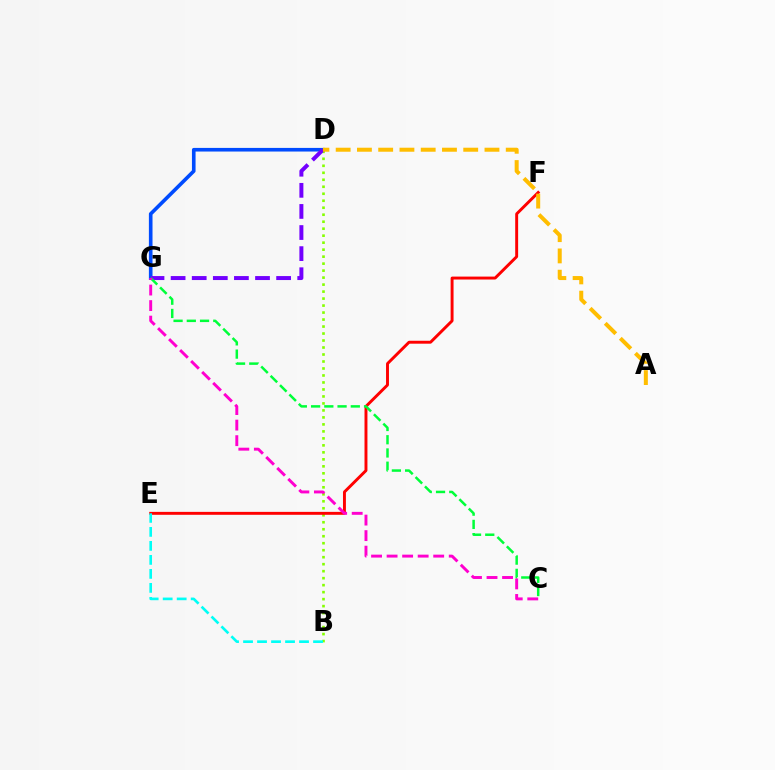{('B', 'D'): [{'color': '#84ff00', 'line_style': 'dotted', 'thickness': 1.9}], ('D', 'G'): [{'color': '#004bff', 'line_style': 'solid', 'thickness': 2.61}, {'color': '#7200ff', 'line_style': 'dashed', 'thickness': 2.87}], ('E', 'F'): [{'color': '#ff0000', 'line_style': 'solid', 'thickness': 2.11}], ('C', 'G'): [{'color': '#00ff39', 'line_style': 'dashed', 'thickness': 1.8}, {'color': '#ff00cf', 'line_style': 'dashed', 'thickness': 2.11}], ('A', 'D'): [{'color': '#ffbd00', 'line_style': 'dashed', 'thickness': 2.89}], ('B', 'E'): [{'color': '#00fff6', 'line_style': 'dashed', 'thickness': 1.9}]}